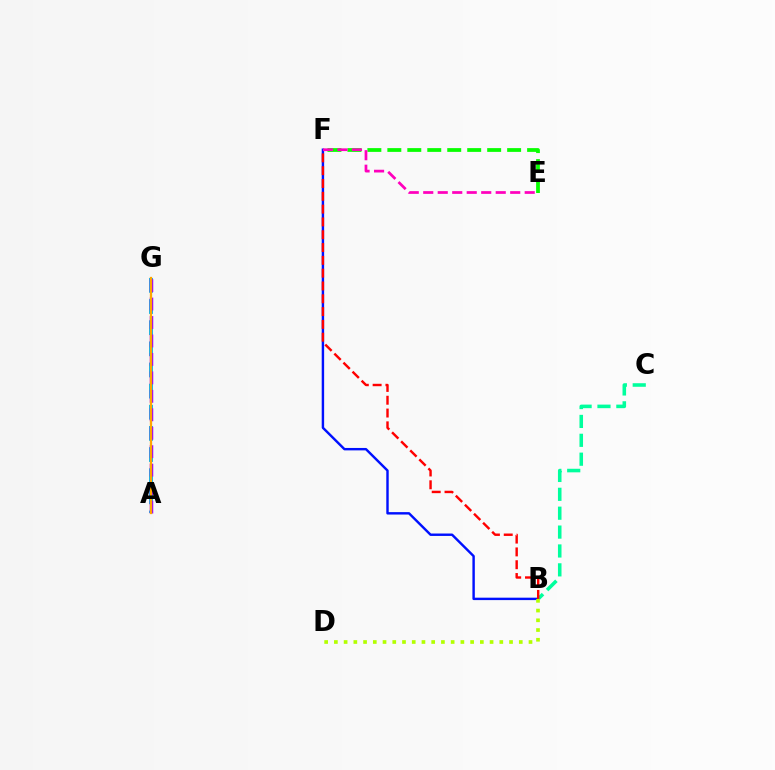{('E', 'F'): [{'color': '#08ff00', 'line_style': 'dashed', 'thickness': 2.71}, {'color': '#ff00bd', 'line_style': 'dashed', 'thickness': 1.97}], ('A', 'G'): [{'color': '#00b5ff', 'line_style': 'dashed', 'thickness': 2.87}, {'color': '#9b00ff', 'line_style': 'dashed', 'thickness': 2.51}, {'color': '#ffa500', 'line_style': 'solid', 'thickness': 1.65}], ('B', 'F'): [{'color': '#0010ff', 'line_style': 'solid', 'thickness': 1.74}, {'color': '#ff0000', 'line_style': 'dashed', 'thickness': 1.74}], ('B', 'C'): [{'color': '#00ff9d', 'line_style': 'dashed', 'thickness': 2.57}], ('B', 'D'): [{'color': '#b3ff00', 'line_style': 'dotted', 'thickness': 2.64}]}